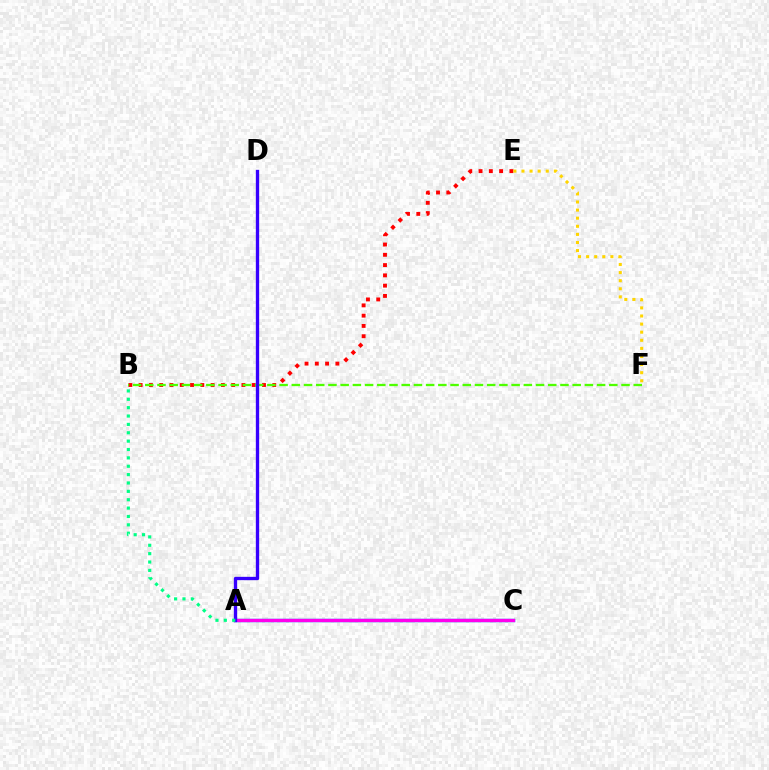{('B', 'E'): [{'color': '#ff0000', 'line_style': 'dotted', 'thickness': 2.79}], ('A', 'C'): [{'color': '#009eff', 'line_style': 'solid', 'thickness': 2.46}, {'color': '#ff00ed', 'line_style': 'solid', 'thickness': 2.38}], ('B', 'F'): [{'color': '#4fff00', 'line_style': 'dashed', 'thickness': 1.66}], ('E', 'F'): [{'color': '#ffd500', 'line_style': 'dotted', 'thickness': 2.2}], ('A', 'D'): [{'color': '#3700ff', 'line_style': 'solid', 'thickness': 2.4}], ('A', 'B'): [{'color': '#00ff86', 'line_style': 'dotted', 'thickness': 2.27}]}